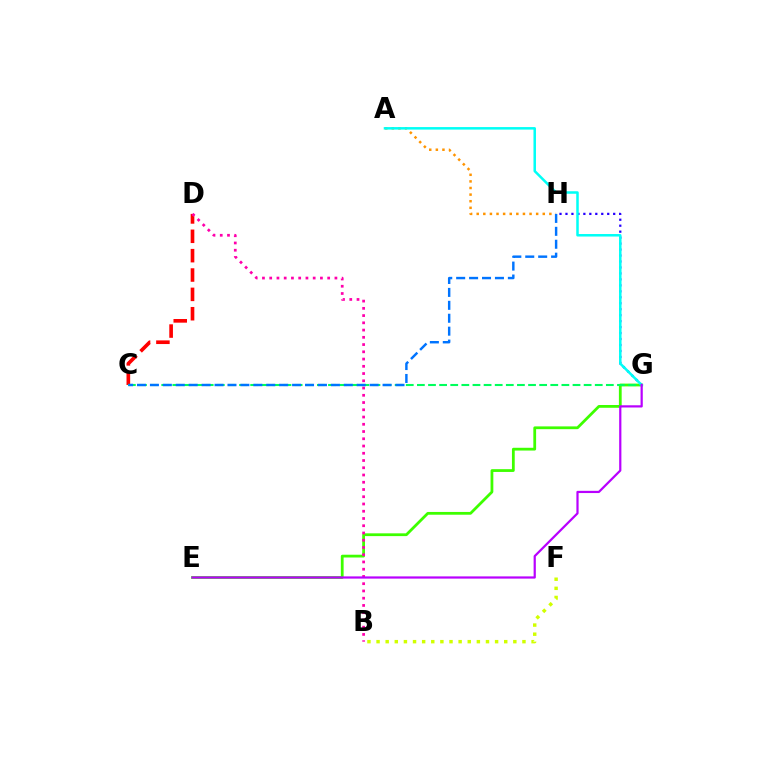{('E', 'G'): [{'color': '#3dff00', 'line_style': 'solid', 'thickness': 2.0}, {'color': '#b900ff', 'line_style': 'solid', 'thickness': 1.59}], ('C', 'D'): [{'color': '#ff0000', 'line_style': 'dashed', 'thickness': 2.63}], ('G', 'H'): [{'color': '#2500ff', 'line_style': 'dotted', 'thickness': 1.62}], ('B', 'D'): [{'color': '#ff00ac', 'line_style': 'dotted', 'thickness': 1.97}], ('C', 'G'): [{'color': '#00ff5c', 'line_style': 'dashed', 'thickness': 1.51}], ('A', 'H'): [{'color': '#ff9400', 'line_style': 'dotted', 'thickness': 1.79}], ('A', 'G'): [{'color': '#00fff6', 'line_style': 'solid', 'thickness': 1.81}], ('C', 'H'): [{'color': '#0074ff', 'line_style': 'dashed', 'thickness': 1.76}], ('B', 'F'): [{'color': '#d1ff00', 'line_style': 'dotted', 'thickness': 2.48}]}